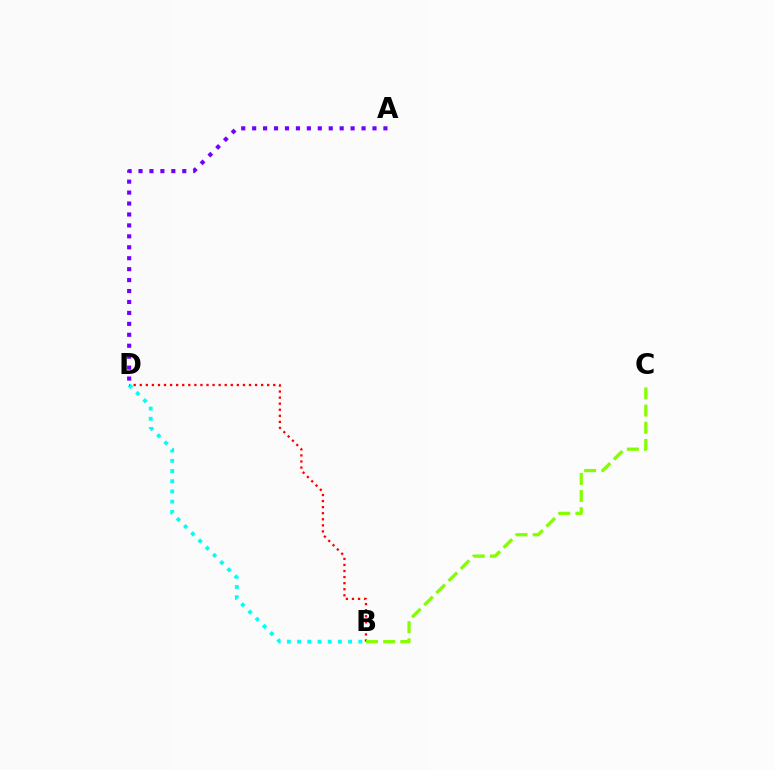{('B', 'D'): [{'color': '#00fff6', 'line_style': 'dotted', 'thickness': 2.77}, {'color': '#ff0000', 'line_style': 'dotted', 'thickness': 1.65}], ('B', 'C'): [{'color': '#84ff00', 'line_style': 'dashed', 'thickness': 2.33}], ('A', 'D'): [{'color': '#7200ff', 'line_style': 'dotted', 'thickness': 2.97}]}